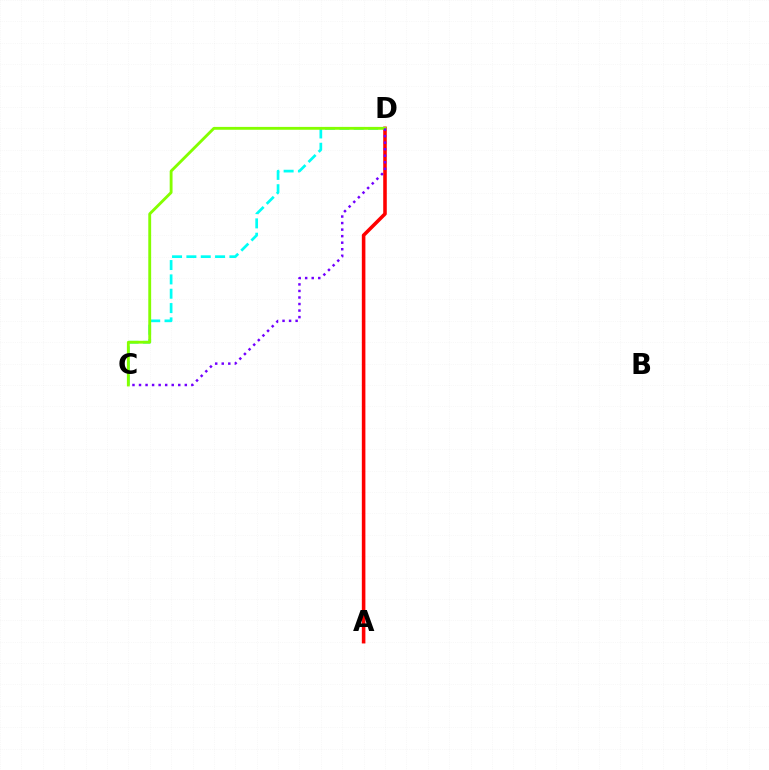{('C', 'D'): [{'color': '#00fff6', 'line_style': 'dashed', 'thickness': 1.95}, {'color': '#84ff00', 'line_style': 'solid', 'thickness': 2.06}, {'color': '#7200ff', 'line_style': 'dotted', 'thickness': 1.78}], ('A', 'D'): [{'color': '#ff0000', 'line_style': 'solid', 'thickness': 2.57}]}